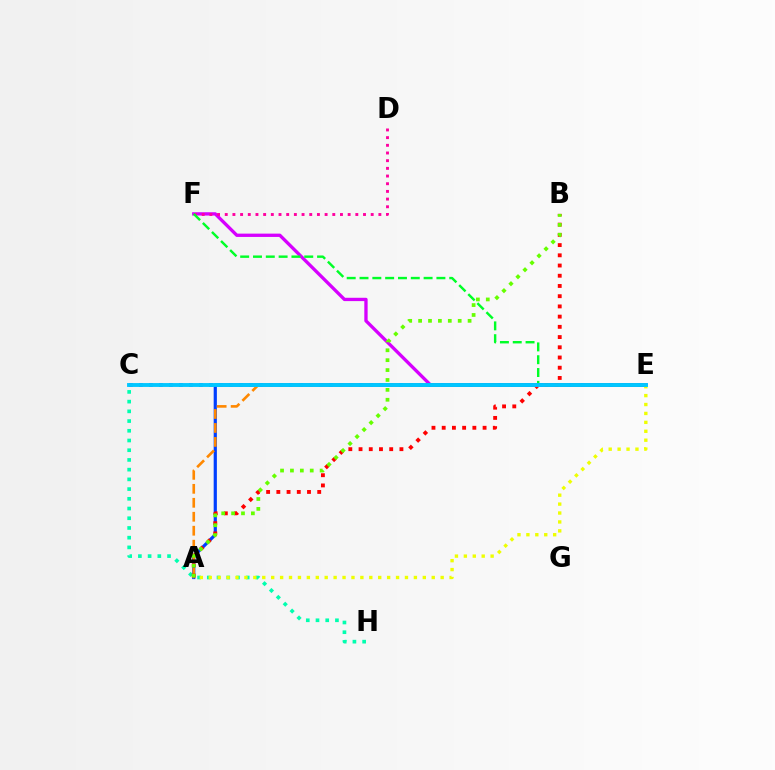{('E', 'F'): [{'color': '#d600ff', 'line_style': 'solid', 'thickness': 2.39}, {'color': '#00ff27', 'line_style': 'dashed', 'thickness': 1.74}], ('D', 'F'): [{'color': '#ff00a0', 'line_style': 'dotted', 'thickness': 2.09}], ('C', 'H'): [{'color': '#00ffaf', 'line_style': 'dotted', 'thickness': 2.64}], ('C', 'E'): [{'color': '#4f00ff', 'line_style': 'dotted', 'thickness': 2.72}, {'color': '#00c7ff', 'line_style': 'solid', 'thickness': 2.78}], ('A', 'E'): [{'color': '#003fff', 'line_style': 'solid', 'thickness': 2.3}, {'color': '#ff8800', 'line_style': 'dashed', 'thickness': 1.9}, {'color': '#eeff00', 'line_style': 'dotted', 'thickness': 2.42}], ('A', 'B'): [{'color': '#ff0000', 'line_style': 'dotted', 'thickness': 2.78}, {'color': '#66ff00', 'line_style': 'dotted', 'thickness': 2.69}]}